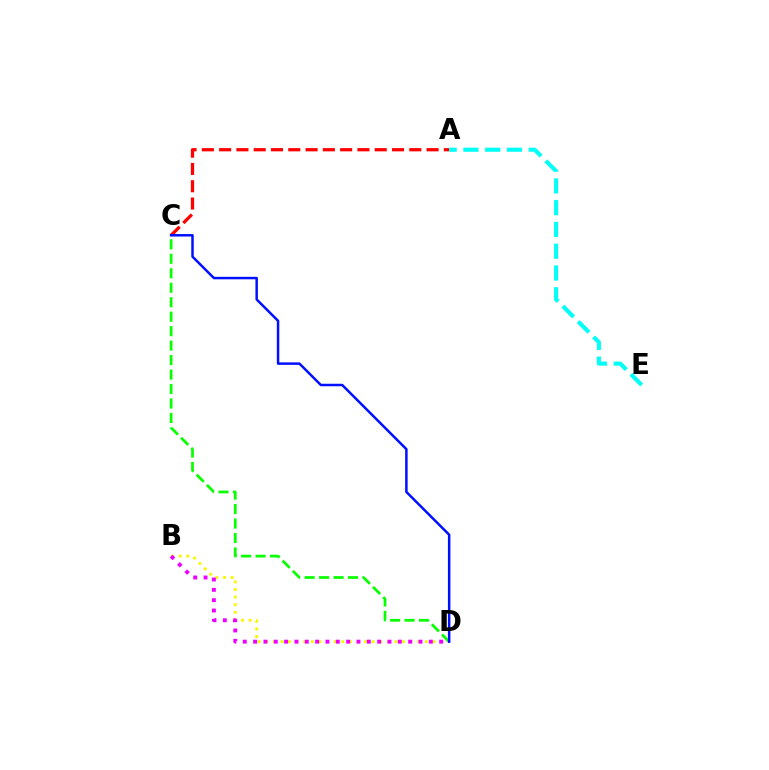{('B', 'D'): [{'color': '#fcf500', 'line_style': 'dotted', 'thickness': 2.07}, {'color': '#ee00ff', 'line_style': 'dotted', 'thickness': 2.81}], ('A', 'C'): [{'color': '#ff0000', 'line_style': 'dashed', 'thickness': 2.35}], ('C', 'D'): [{'color': '#08ff00', 'line_style': 'dashed', 'thickness': 1.97}, {'color': '#0010ff', 'line_style': 'solid', 'thickness': 1.79}], ('A', 'E'): [{'color': '#00fff6', 'line_style': 'dashed', 'thickness': 2.96}]}